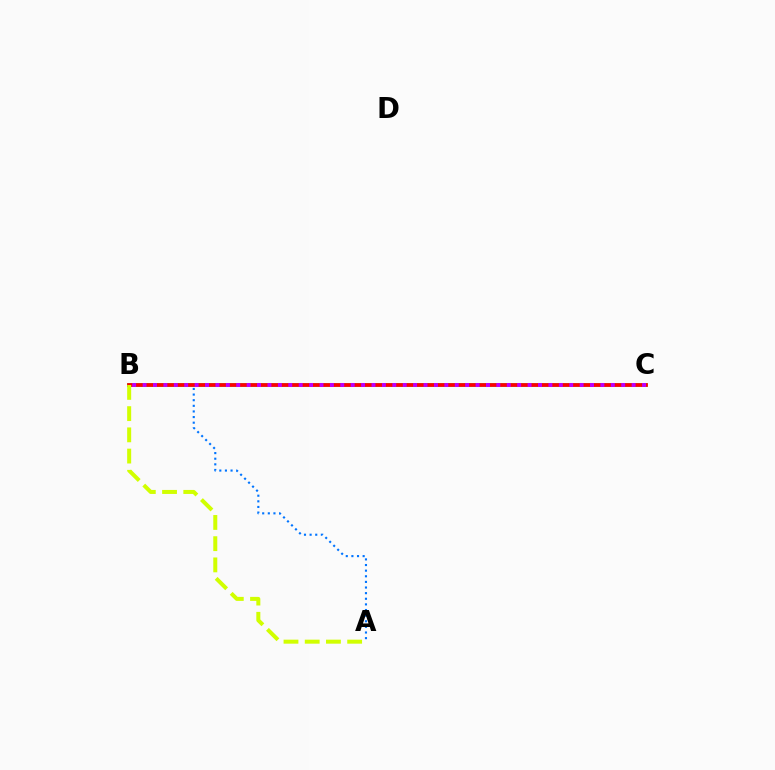{('A', 'B'): [{'color': '#0074ff', 'line_style': 'dotted', 'thickness': 1.53}, {'color': '#d1ff00', 'line_style': 'dashed', 'thickness': 2.88}], ('B', 'C'): [{'color': '#00ff5c', 'line_style': 'solid', 'thickness': 2.6}, {'color': '#ff0000', 'line_style': 'solid', 'thickness': 2.67}, {'color': '#b900ff', 'line_style': 'dotted', 'thickness': 2.83}]}